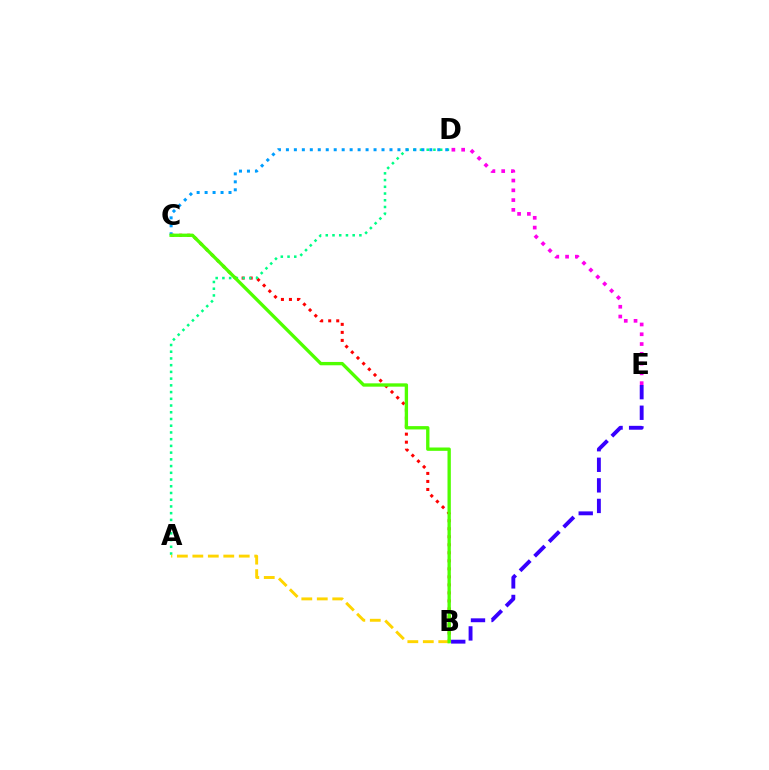{('B', 'E'): [{'color': '#3700ff', 'line_style': 'dashed', 'thickness': 2.79}], ('B', 'C'): [{'color': '#ff0000', 'line_style': 'dotted', 'thickness': 2.18}, {'color': '#4fff00', 'line_style': 'solid', 'thickness': 2.4}], ('A', 'D'): [{'color': '#00ff86', 'line_style': 'dotted', 'thickness': 1.83}], ('D', 'E'): [{'color': '#ff00ed', 'line_style': 'dotted', 'thickness': 2.66}], ('C', 'D'): [{'color': '#009eff', 'line_style': 'dotted', 'thickness': 2.16}], ('A', 'B'): [{'color': '#ffd500', 'line_style': 'dashed', 'thickness': 2.1}]}